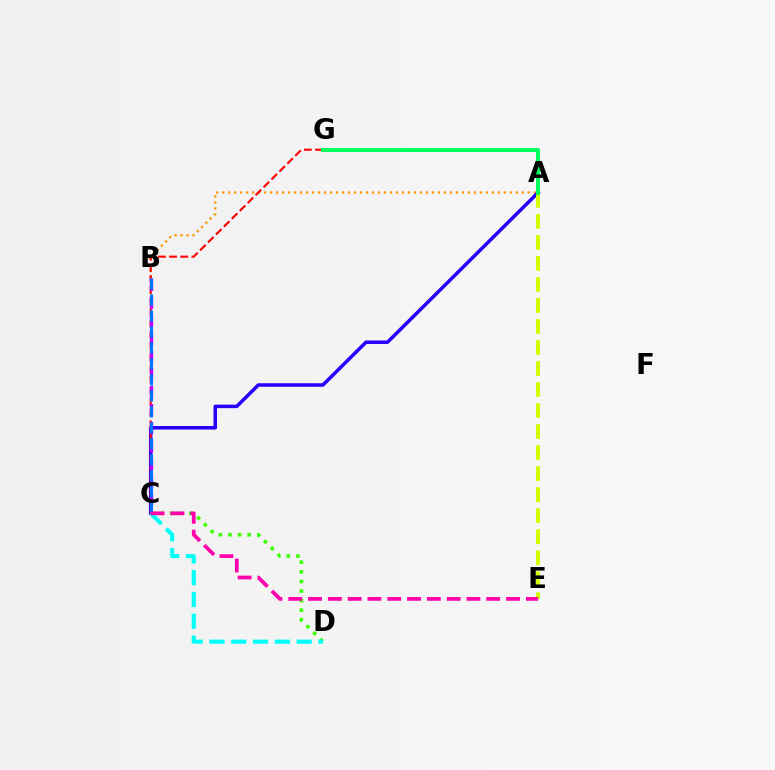{('A', 'B'): [{'color': '#ff9400', 'line_style': 'dotted', 'thickness': 1.63}], ('A', 'C'): [{'color': '#2500ff', 'line_style': 'solid', 'thickness': 2.53}], ('C', 'G'): [{'color': '#ff0000', 'line_style': 'dashed', 'thickness': 1.52}], ('B', 'C'): [{'color': '#b900ff', 'line_style': 'dashed', 'thickness': 2.44}, {'color': '#0074ff', 'line_style': 'dashed', 'thickness': 2.17}], ('C', 'D'): [{'color': '#3dff00', 'line_style': 'dotted', 'thickness': 2.61}, {'color': '#00fff6', 'line_style': 'dashed', 'thickness': 2.96}], ('A', 'E'): [{'color': '#d1ff00', 'line_style': 'dashed', 'thickness': 2.86}], ('A', 'G'): [{'color': '#00ff5c', 'line_style': 'solid', 'thickness': 2.89}], ('C', 'E'): [{'color': '#ff00ac', 'line_style': 'dashed', 'thickness': 2.69}]}